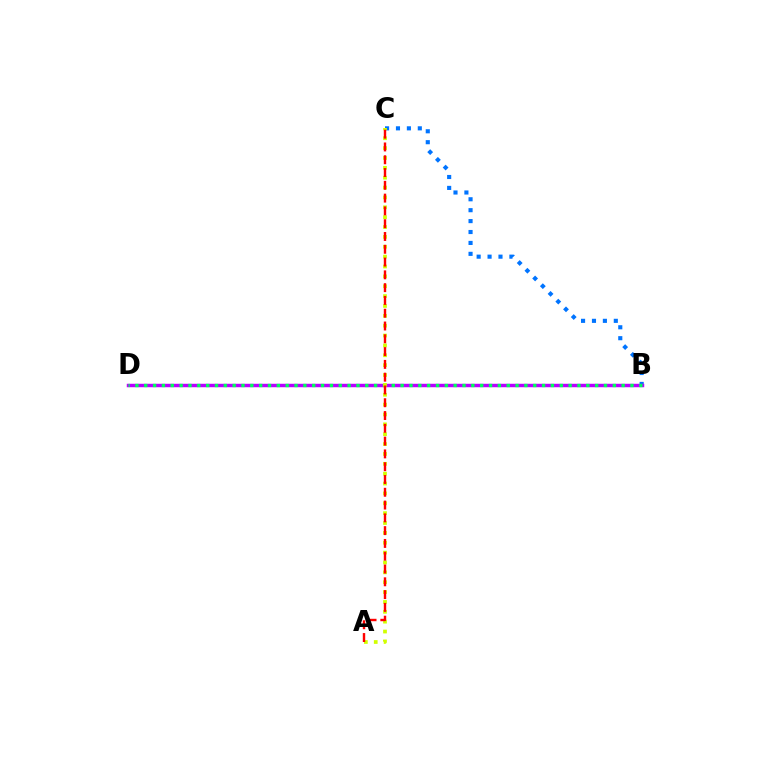{('B', 'C'): [{'color': '#0074ff', 'line_style': 'dotted', 'thickness': 2.97}], ('B', 'D'): [{'color': '#b900ff', 'line_style': 'solid', 'thickness': 2.48}, {'color': '#00ff5c', 'line_style': 'dotted', 'thickness': 2.4}], ('A', 'C'): [{'color': '#d1ff00', 'line_style': 'dotted', 'thickness': 2.68}, {'color': '#ff0000', 'line_style': 'dashed', 'thickness': 1.74}]}